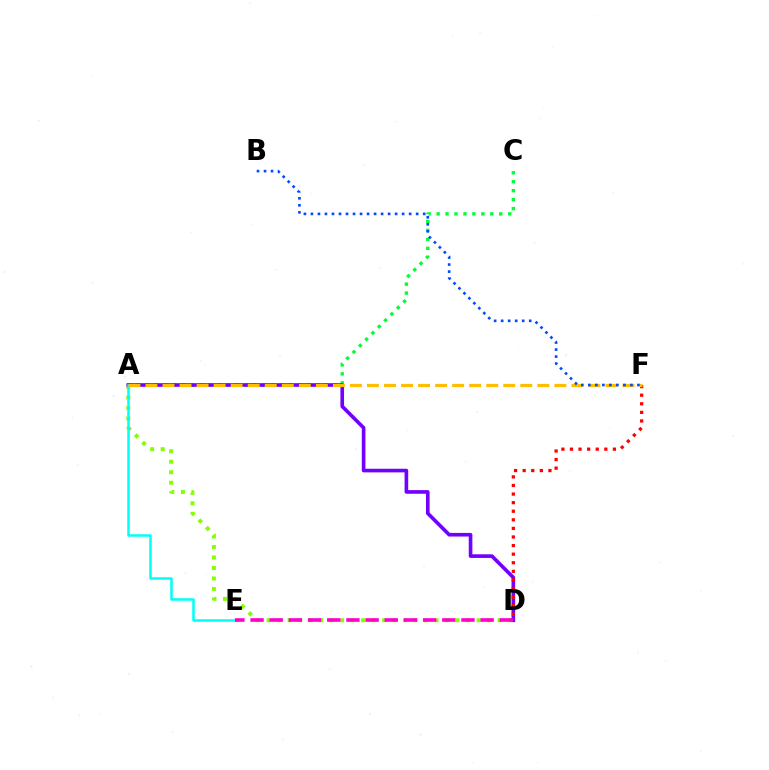{('A', 'C'): [{'color': '#00ff39', 'line_style': 'dotted', 'thickness': 2.43}], ('A', 'D'): [{'color': '#84ff00', 'line_style': 'dotted', 'thickness': 2.85}, {'color': '#7200ff', 'line_style': 'solid', 'thickness': 2.62}], ('A', 'E'): [{'color': '#00fff6', 'line_style': 'solid', 'thickness': 1.81}], ('D', 'E'): [{'color': '#ff00cf', 'line_style': 'dashed', 'thickness': 2.6}], ('D', 'F'): [{'color': '#ff0000', 'line_style': 'dotted', 'thickness': 2.33}], ('A', 'F'): [{'color': '#ffbd00', 'line_style': 'dashed', 'thickness': 2.31}], ('B', 'F'): [{'color': '#004bff', 'line_style': 'dotted', 'thickness': 1.91}]}